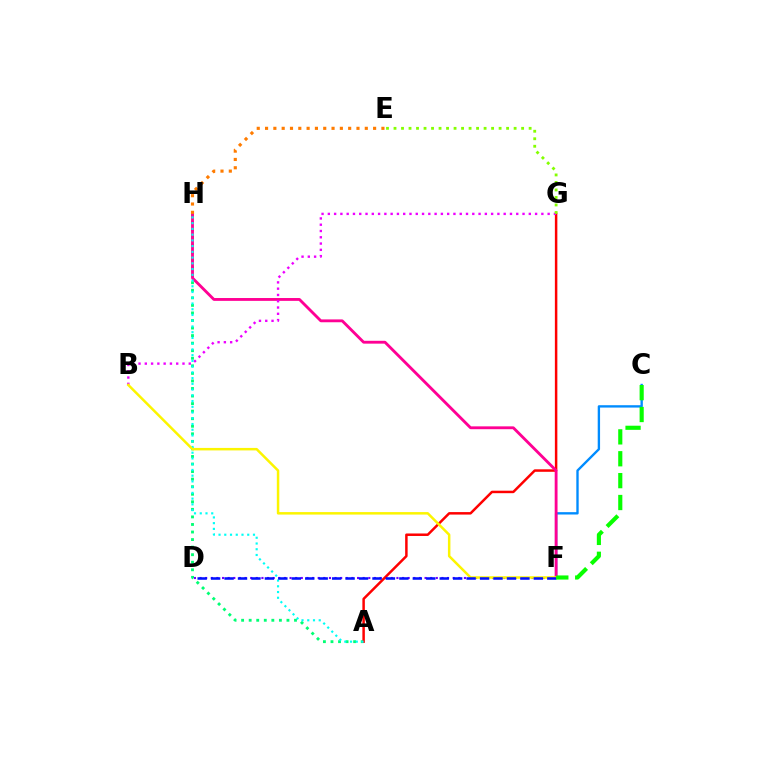{('A', 'H'): [{'color': '#00ff74', 'line_style': 'dotted', 'thickness': 2.05}, {'color': '#00fff6', 'line_style': 'dotted', 'thickness': 1.56}], ('C', 'F'): [{'color': '#008cff', 'line_style': 'solid', 'thickness': 1.7}, {'color': '#08ff00', 'line_style': 'dashed', 'thickness': 2.97}], ('D', 'F'): [{'color': '#7200ff', 'line_style': 'dotted', 'thickness': 1.53}, {'color': '#0010ff', 'line_style': 'dashed', 'thickness': 1.83}], ('A', 'G'): [{'color': '#ff0000', 'line_style': 'solid', 'thickness': 1.79}], ('F', 'H'): [{'color': '#ff0094', 'line_style': 'solid', 'thickness': 2.05}], ('B', 'G'): [{'color': '#ee00ff', 'line_style': 'dotted', 'thickness': 1.71}], ('E', 'H'): [{'color': '#ff7c00', 'line_style': 'dotted', 'thickness': 2.26}], ('B', 'F'): [{'color': '#fcf500', 'line_style': 'solid', 'thickness': 1.79}], ('E', 'G'): [{'color': '#84ff00', 'line_style': 'dotted', 'thickness': 2.04}]}